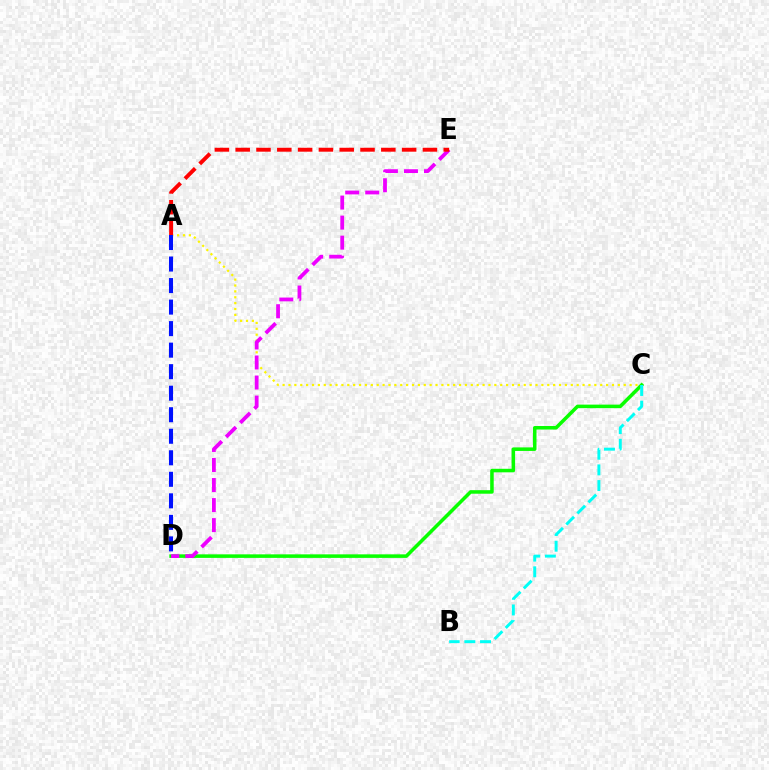{('A', 'C'): [{'color': '#fcf500', 'line_style': 'dotted', 'thickness': 1.6}], ('C', 'D'): [{'color': '#08ff00', 'line_style': 'solid', 'thickness': 2.55}], ('B', 'C'): [{'color': '#00fff6', 'line_style': 'dashed', 'thickness': 2.13}], ('D', 'E'): [{'color': '#ee00ff', 'line_style': 'dashed', 'thickness': 2.72}], ('A', 'E'): [{'color': '#ff0000', 'line_style': 'dashed', 'thickness': 2.83}], ('A', 'D'): [{'color': '#0010ff', 'line_style': 'dashed', 'thickness': 2.92}]}